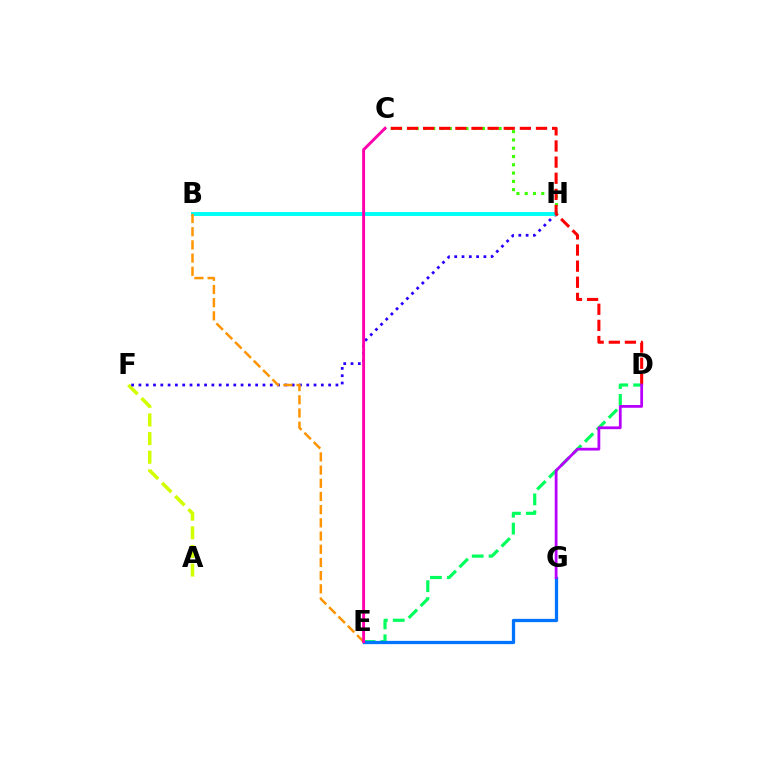{('A', 'F'): [{'color': '#d1ff00', 'line_style': 'dashed', 'thickness': 2.53}], ('F', 'H'): [{'color': '#2500ff', 'line_style': 'dotted', 'thickness': 1.98}], ('D', 'E'): [{'color': '#00ff5c', 'line_style': 'dashed', 'thickness': 2.29}], ('C', 'H'): [{'color': '#3dff00', 'line_style': 'dotted', 'thickness': 2.25}], ('B', 'H'): [{'color': '#00fff6', 'line_style': 'solid', 'thickness': 2.83}], ('B', 'E'): [{'color': '#ff9400', 'line_style': 'dashed', 'thickness': 1.79}], ('E', 'G'): [{'color': '#0074ff', 'line_style': 'solid', 'thickness': 2.35}], ('C', 'D'): [{'color': '#ff0000', 'line_style': 'dashed', 'thickness': 2.19}], ('C', 'E'): [{'color': '#ff00ac', 'line_style': 'solid', 'thickness': 2.1}], ('D', 'G'): [{'color': '#b900ff', 'line_style': 'solid', 'thickness': 2.0}]}